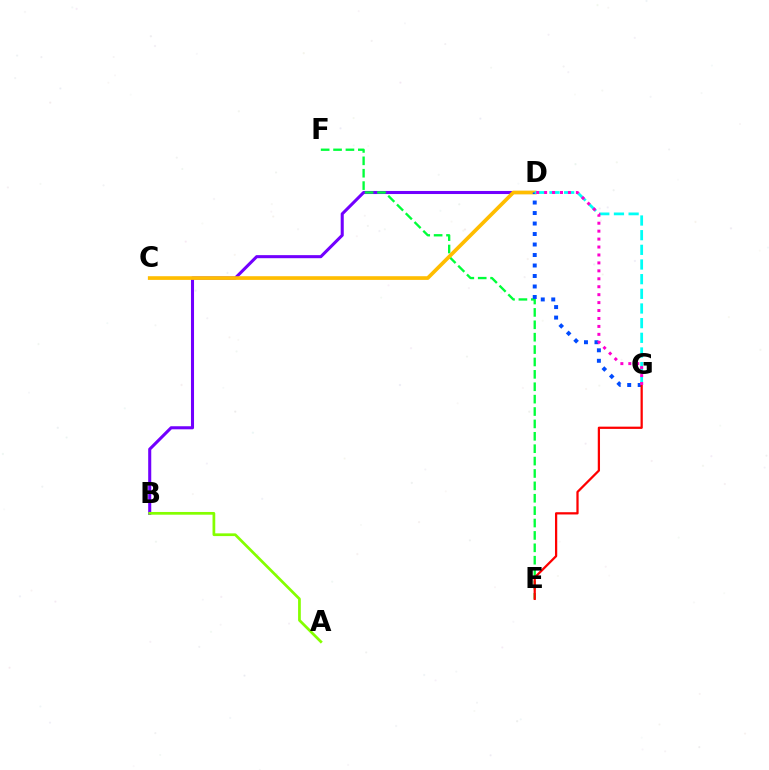{('B', 'D'): [{'color': '#7200ff', 'line_style': 'solid', 'thickness': 2.21}], ('E', 'F'): [{'color': '#00ff39', 'line_style': 'dashed', 'thickness': 1.68}], ('C', 'D'): [{'color': '#ffbd00', 'line_style': 'solid', 'thickness': 2.66}], ('A', 'B'): [{'color': '#84ff00', 'line_style': 'solid', 'thickness': 1.97}], ('D', 'G'): [{'color': '#004bff', 'line_style': 'dotted', 'thickness': 2.85}, {'color': '#00fff6', 'line_style': 'dashed', 'thickness': 1.99}, {'color': '#ff00cf', 'line_style': 'dotted', 'thickness': 2.16}], ('E', 'G'): [{'color': '#ff0000', 'line_style': 'solid', 'thickness': 1.62}]}